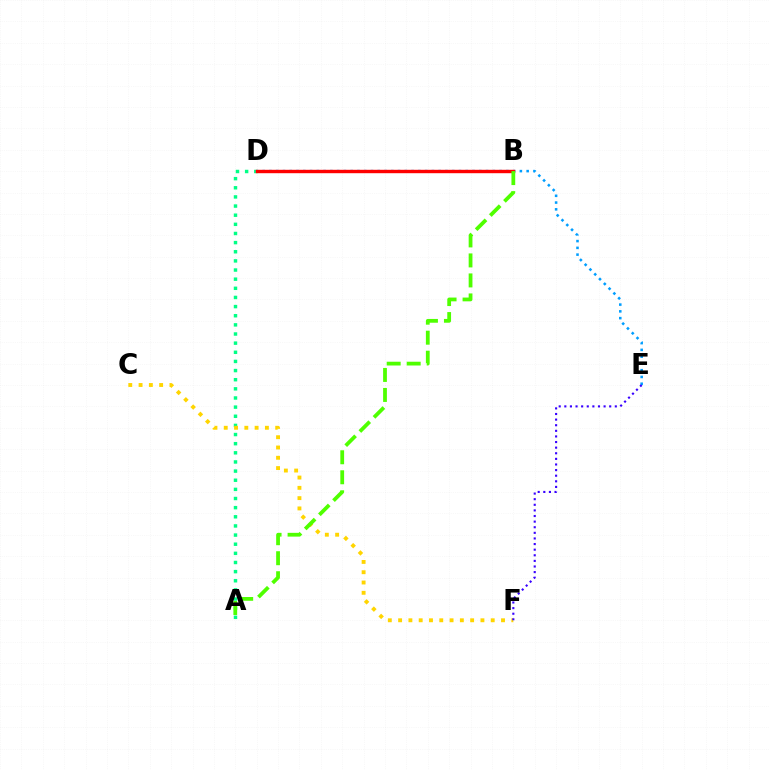{('B', 'D'): [{'color': '#ff00ed', 'line_style': 'dashed', 'thickness': 2.09}, {'color': '#ff0000', 'line_style': 'solid', 'thickness': 2.45}], ('A', 'D'): [{'color': '#00ff86', 'line_style': 'dotted', 'thickness': 2.48}], ('C', 'F'): [{'color': '#ffd500', 'line_style': 'dotted', 'thickness': 2.8}], ('D', 'E'): [{'color': '#009eff', 'line_style': 'dotted', 'thickness': 1.84}], ('E', 'F'): [{'color': '#3700ff', 'line_style': 'dotted', 'thickness': 1.52}], ('A', 'B'): [{'color': '#4fff00', 'line_style': 'dashed', 'thickness': 2.72}]}